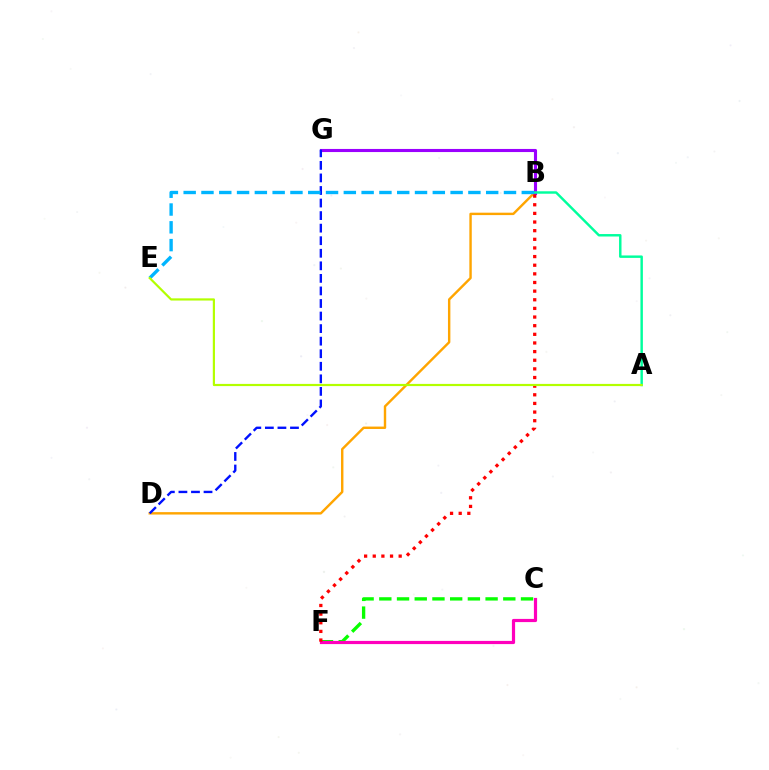{('B', 'D'): [{'color': '#ffa500', 'line_style': 'solid', 'thickness': 1.74}], ('B', 'G'): [{'color': '#9b00ff', 'line_style': 'solid', 'thickness': 2.23}], ('A', 'B'): [{'color': '#00ff9d', 'line_style': 'solid', 'thickness': 1.76}], ('D', 'G'): [{'color': '#0010ff', 'line_style': 'dashed', 'thickness': 1.71}], ('C', 'F'): [{'color': '#08ff00', 'line_style': 'dashed', 'thickness': 2.41}, {'color': '#ff00bd', 'line_style': 'solid', 'thickness': 2.29}], ('B', 'E'): [{'color': '#00b5ff', 'line_style': 'dashed', 'thickness': 2.42}], ('B', 'F'): [{'color': '#ff0000', 'line_style': 'dotted', 'thickness': 2.35}], ('A', 'E'): [{'color': '#b3ff00', 'line_style': 'solid', 'thickness': 1.57}]}